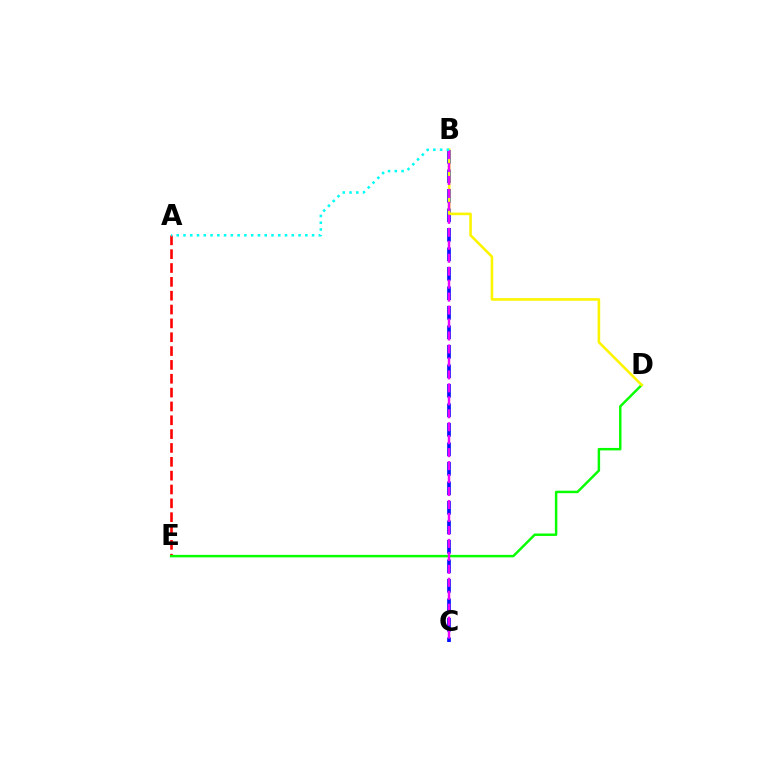{('A', 'E'): [{'color': '#ff0000', 'line_style': 'dashed', 'thickness': 1.88}], ('B', 'C'): [{'color': '#0010ff', 'line_style': 'dashed', 'thickness': 2.65}, {'color': '#ee00ff', 'line_style': 'dashed', 'thickness': 1.76}], ('D', 'E'): [{'color': '#08ff00', 'line_style': 'solid', 'thickness': 1.77}], ('B', 'D'): [{'color': '#fcf500', 'line_style': 'solid', 'thickness': 1.86}], ('A', 'B'): [{'color': '#00fff6', 'line_style': 'dotted', 'thickness': 1.84}]}